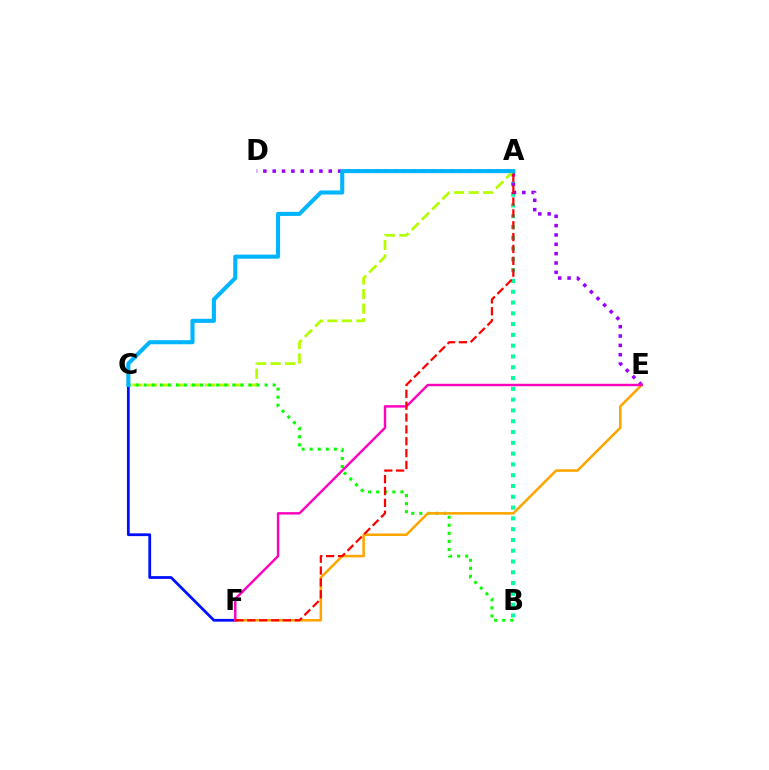{('A', 'B'): [{'color': '#00ff9d', 'line_style': 'dotted', 'thickness': 2.93}], ('D', 'E'): [{'color': '#9b00ff', 'line_style': 'dotted', 'thickness': 2.54}], ('A', 'C'): [{'color': '#b3ff00', 'line_style': 'dashed', 'thickness': 1.97}, {'color': '#00b5ff', 'line_style': 'solid', 'thickness': 2.93}], ('C', 'F'): [{'color': '#0010ff', 'line_style': 'solid', 'thickness': 2.0}], ('B', 'C'): [{'color': '#08ff00', 'line_style': 'dotted', 'thickness': 2.19}], ('E', 'F'): [{'color': '#ffa500', 'line_style': 'solid', 'thickness': 1.83}, {'color': '#ff00bd', 'line_style': 'solid', 'thickness': 1.75}], ('A', 'F'): [{'color': '#ff0000', 'line_style': 'dashed', 'thickness': 1.61}]}